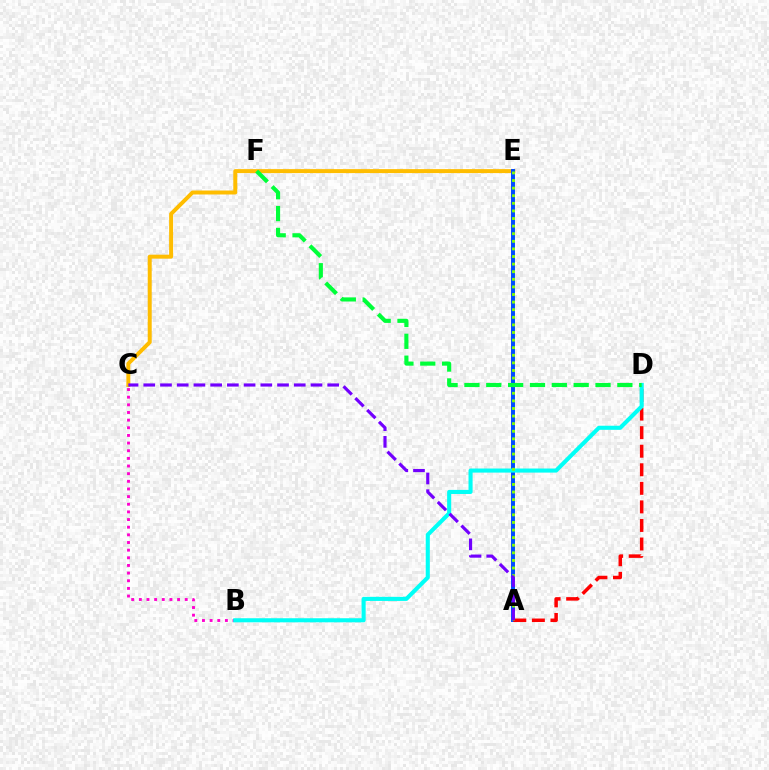{('C', 'E'): [{'color': '#ffbd00', 'line_style': 'solid', 'thickness': 2.86}], ('A', 'E'): [{'color': '#004bff', 'line_style': 'solid', 'thickness': 2.85}, {'color': '#84ff00', 'line_style': 'dotted', 'thickness': 2.06}], ('B', 'C'): [{'color': '#ff00cf', 'line_style': 'dotted', 'thickness': 2.08}], ('A', 'D'): [{'color': '#ff0000', 'line_style': 'dashed', 'thickness': 2.52}], ('B', 'D'): [{'color': '#00fff6', 'line_style': 'solid', 'thickness': 2.94}], ('D', 'F'): [{'color': '#00ff39', 'line_style': 'dashed', 'thickness': 2.97}], ('A', 'C'): [{'color': '#7200ff', 'line_style': 'dashed', 'thickness': 2.27}]}